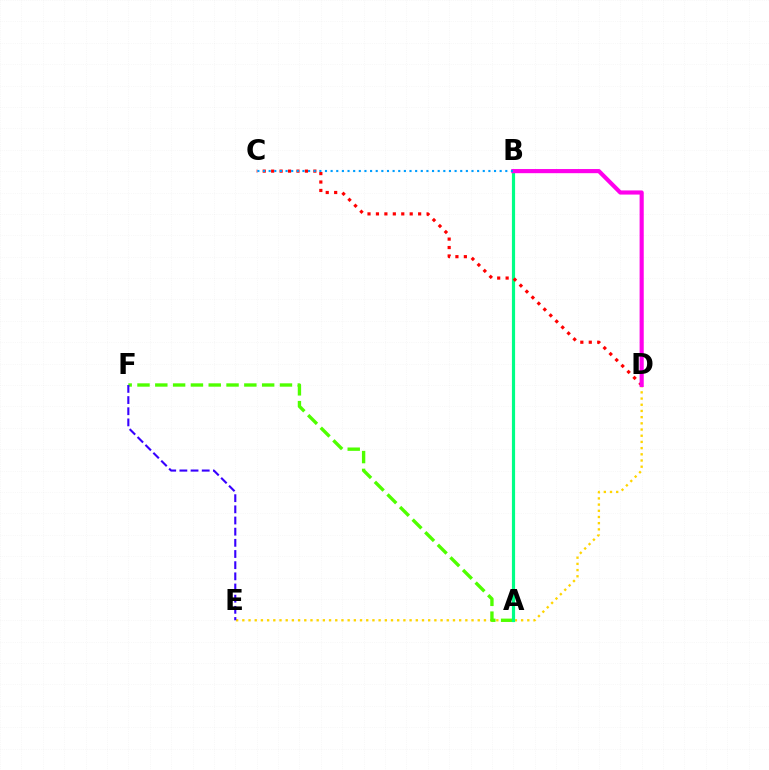{('D', 'E'): [{'color': '#ffd500', 'line_style': 'dotted', 'thickness': 1.68}], ('A', 'F'): [{'color': '#4fff00', 'line_style': 'dashed', 'thickness': 2.42}], ('E', 'F'): [{'color': '#3700ff', 'line_style': 'dashed', 'thickness': 1.52}], ('A', 'B'): [{'color': '#00ff86', 'line_style': 'solid', 'thickness': 2.29}], ('C', 'D'): [{'color': '#ff0000', 'line_style': 'dotted', 'thickness': 2.29}], ('B', 'D'): [{'color': '#ff00ed', 'line_style': 'solid', 'thickness': 2.98}], ('B', 'C'): [{'color': '#009eff', 'line_style': 'dotted', 'thickness': 1.53}]}